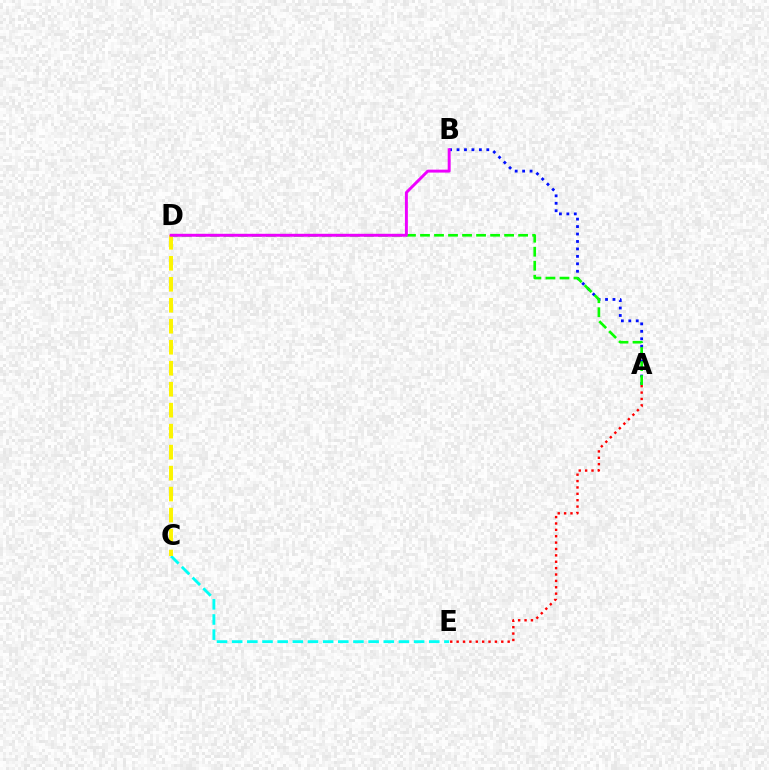{('A', 'B'): [{'color': '#0010ff', 'line_style': 'dotted', 'thickness': 2.02}], ('A', 'D'): [{'color': '#08ff00', 'line_style': 'dashed', 'thickness': 1.9}], ('C', 'E'): [{'color': '#00fff6', 'line_style': 'dashed', 'thickness': 2.06}], ('A', 'E'): [{'color': '#ff0000', 'line_style': 'dotted', 'thickness': 1.73}], ('C', 'D'): [{'color': '#fcf500', 'line_style': 'dashed', 'thickness': 2.85}], ('B', 'D'): [{'color': '#ee00ff', 'line_style': 'solid', 'thickness': 2.11}]}